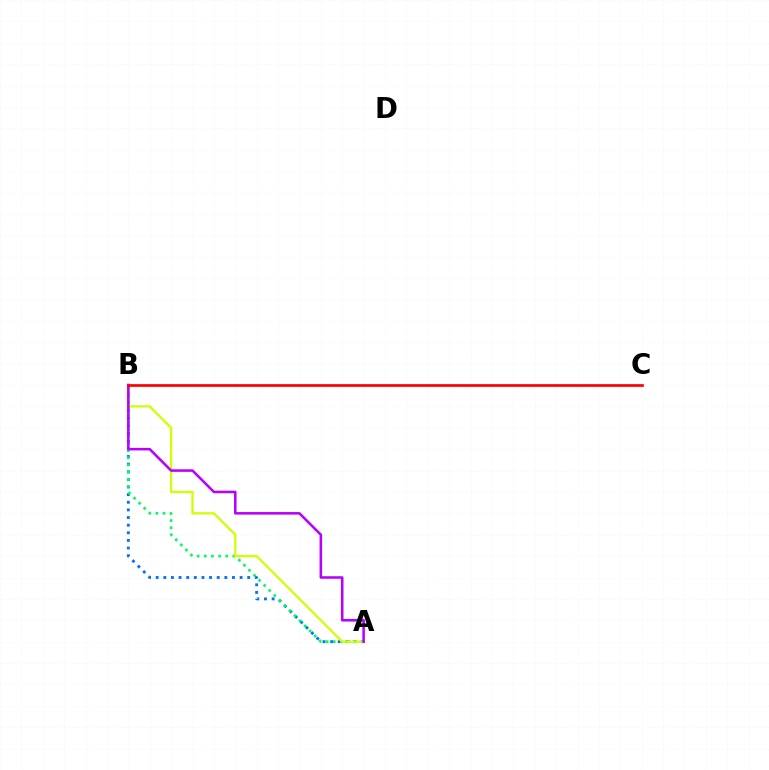{('A', 'B'): [{'color': '#0074ff', 'line_style': 'dotted', 'thickness': 2.07}, {'color': '#00ff5c', 'line_style': 'dotted', 'thickness': 1.94}, {'color': '#d1ff00', 'line_style': 'solid', 'thickness': 1.64}, {'color': '#b900ff', 'line_style': 'solid', 'thickness': 1.84}], ('B', 'C'): [{'color': '#ff0000', 'line_style': 'solid', 'thickness': 1.96}]}